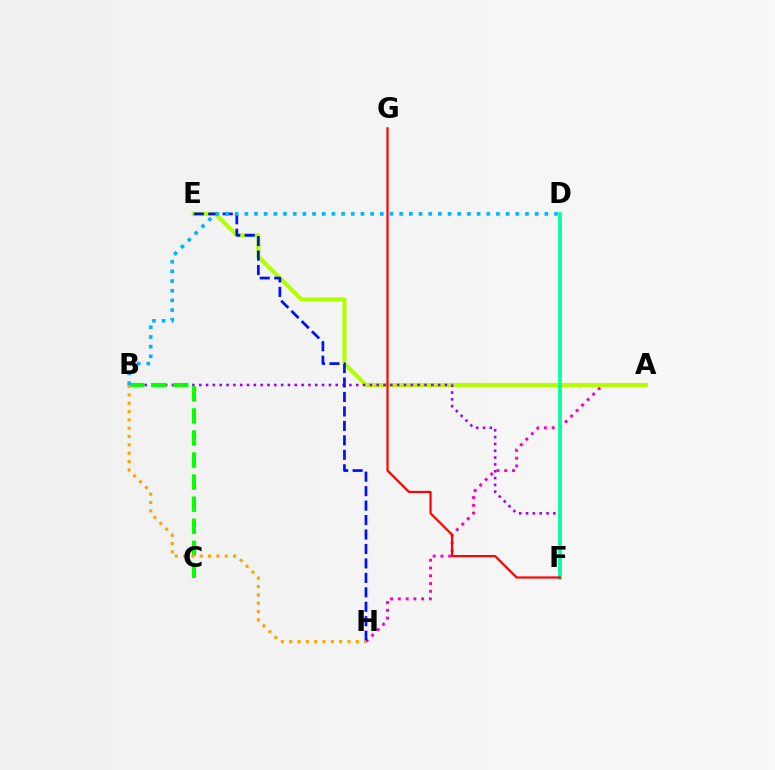{('A', 'H'): [{'color': '#ff00bd', 'line_style': 'dotted', 'thickness': 2.11}], ('A', 'E'): [{'color': '#b3ff00', 'line_style': 'solid', 'thickness': 2.97}], ('B', 'F'): [{'color': '#9b00ff', 'line_style': 'dotted', 'thickness': 1.85}], ('E', 'H'): [{'color': '#0010ff', 'line_style': 'dashed', 'thickness': 1.96}], ('B', 'C'): [{'color': '#08ff00', 'line_style': 'dashed', 'thickness': 3.0}], ('D', 'F'): [{'color': '#00ff9d', 'line_style': 'solid', 'thickness': 2.65}], ('F', 'G'): [{'color': '#ff0000', 'line_style': 'solid', 'thickness': 1.56}], ('B', 'H'): [{'color': '#ffa500', 'line_style': 'dotted', 'thickness': 2.26}], ('B', 'D'): [{'color': '#00b5ff', 'line_style': 'dotted', 'thickness': 2.63}]}